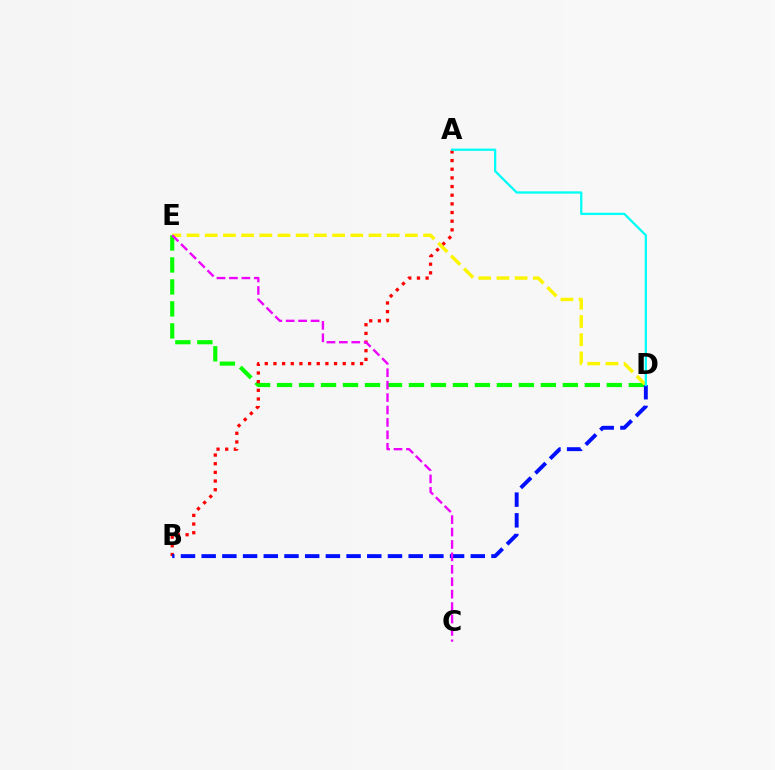{('D', 'E'): [{'color': '#08ff00', 'line_style': 'dashed', 'thickness': 2.99}, {'color': '#fcf500', 'line_style': 'dashed', 'thickness': 2.47}], ('A', 'B'): [{'color': '#ff0000', 'line_style': 'dotted', 'thickness': 2.35}], ('B', 'D'): [{'color': '#0010ff', 'line_style': 'dashed', 'thickness': 2.81}], ('C', 'E'): [{'color': '#ee00ff', 'line_style': 'dashed', 'thickness': 1.69}], ('A', 'D'): [{'color': '#00fff6', 'line_style': 'solid', 'thickness': 1.64}]}